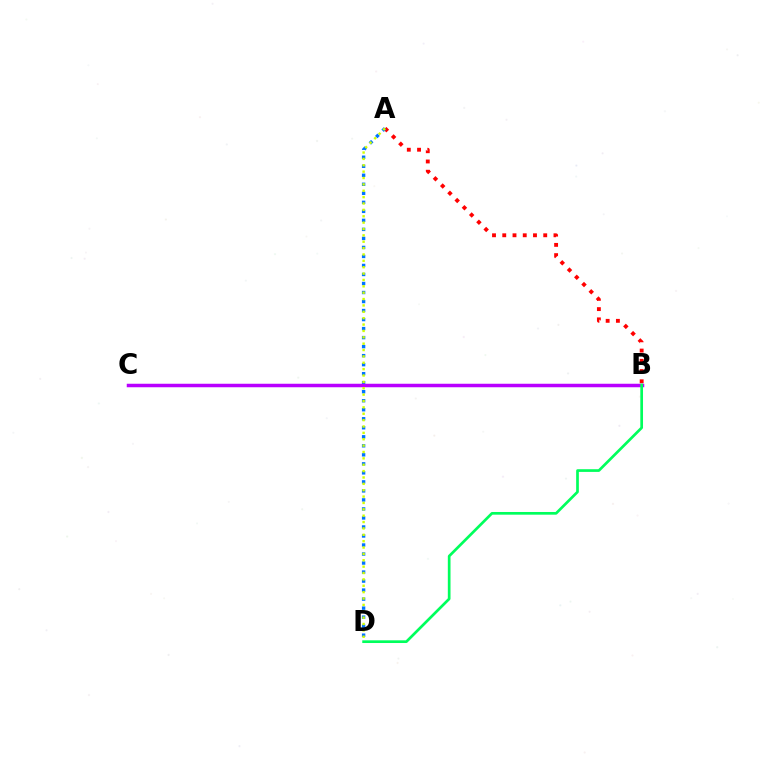{('A', 'B'): [{'color': '#ff0000', 'line_style': 'dotted', 'thickness': 2.78}], ('A', 'D'): [{'color': '#0074ff', 'line_style': 'dotted', 'thickness': 2.45}, {'color': '#d1ff00', 'line_style': 'dotted', 'thickness': 1.73}], ('B', 'C'): [{'color': '#b900ff', 'line_style': 'solid', 'thickness': 2.52}], ('B', 'D'): [{'color': '#00ff5c', 'line_style': 'solid', 'thickness': 1.94}]}